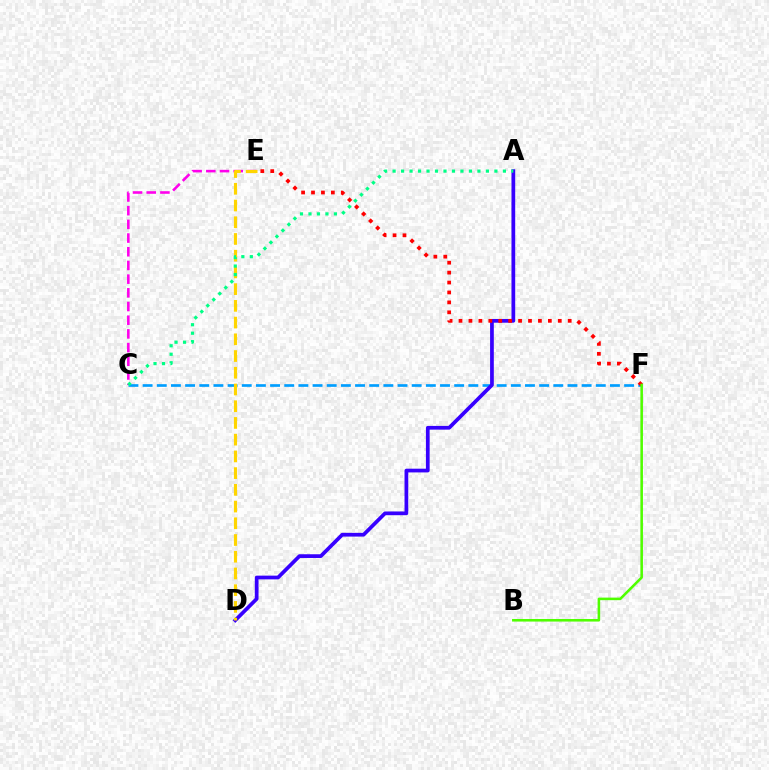{('C', 'F'): [{'color': '#009eff', 'line_style': 'dashed', 'thickness': 1.92}], ('A', 'D'): [{'color': '#3700ff', 'line_style': 'solid', 'thickness': 2.68}], ('C', 'E'): [{'color': '#ff00ed', 'line_style': 'dashed', 'thickness': 1.86}], ('E', 'F'): [{'color': '#ff0000', 'line_style': 'dotted', 'thickness': 2.7}], ('B', 'F'): [{'color': '#4fff00', 'line_style': 'solid', 'thickness': 1.85}], ('D', 'E'): [{'color': '#ffd500', 'line_style': 'dashed', 'thickness': 2.27}], ('A', 'C'): [{'color': '#00ff86', 'line_style': 'dotted', 'thickness': 2.31}]}